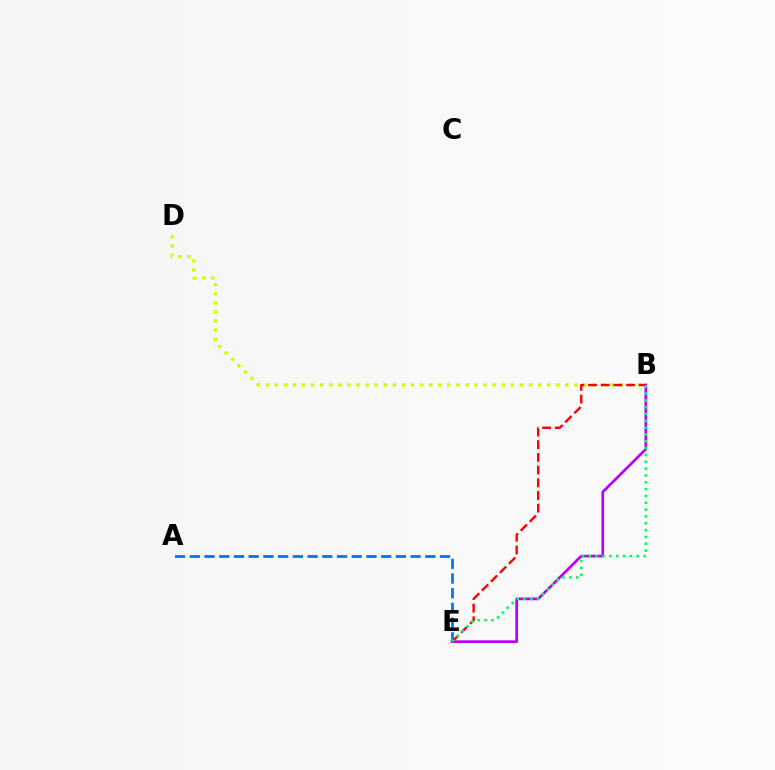{('A', 'E'): [{'color': '#0074ff', 'line_style': 'dashed', 'thickness': 2.0}], ('B', 'E'): [{'color': '#b900ff', 'line_style': 'solid', 'thickness': 1.94}, {'color': '#ff0000', 'line_style': 'dashed', 'thickness': 1.72}, {'color': '#00ff5c', 'line_style': 'dotted', 'thickness': 1.86}], ('B', 'D'): [{'color': '#d1ff00', 'line_style': 'dotted', 'thickness': 2.47}]}